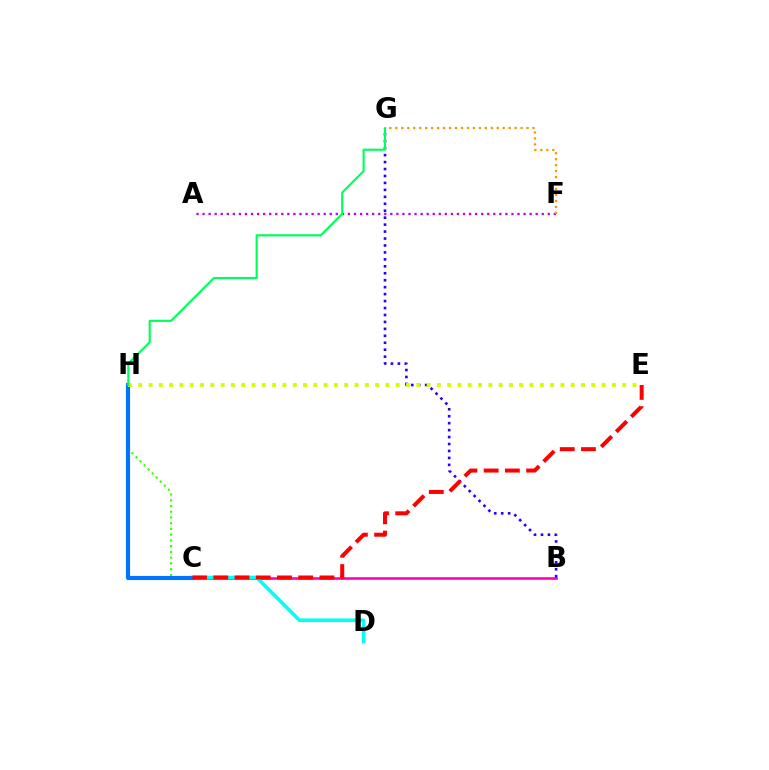{('B', 'C'): [{'color': '#ff00ac', 'line_style': 'solid', 'thickness': 1.85}], ('C', 'D'): [{'color': '#00fff6', 'line_style': 'solid', 'thickness': 2.62}], ('B', 'G'): [{'color': '#2500ff', 'line_style': 'dotted', 'thickness': 1.89}], ('A', 'F'): [{'color': '#b900ff', 'line_style': 'dotted', 'thickness': 1.65}], ('C', 'H'): [{'color': '#3dff00', 'line_style': 'dotted', 'thickness': 1.56}, {'color': '#0074ff', 'line_style': 'solid', 'thickness': 2.99}], ('E', 'H'): [{'color': '#d1ff00', 'line_style': 'dotted', 'thickness': 2.8}], ('F', 'G'): [{'color': '#ff9400', 'line_style': 'dotted', 'thickness': 1.62}], ('C', 'E'): [{'color': '#ff0000', 'line_style': 'dashed', 'thickness': 2.88}], ('G', 'H'): [{'color': '#00ff5c', 'line_style': 'solid', 'thickness': 1.55}]}